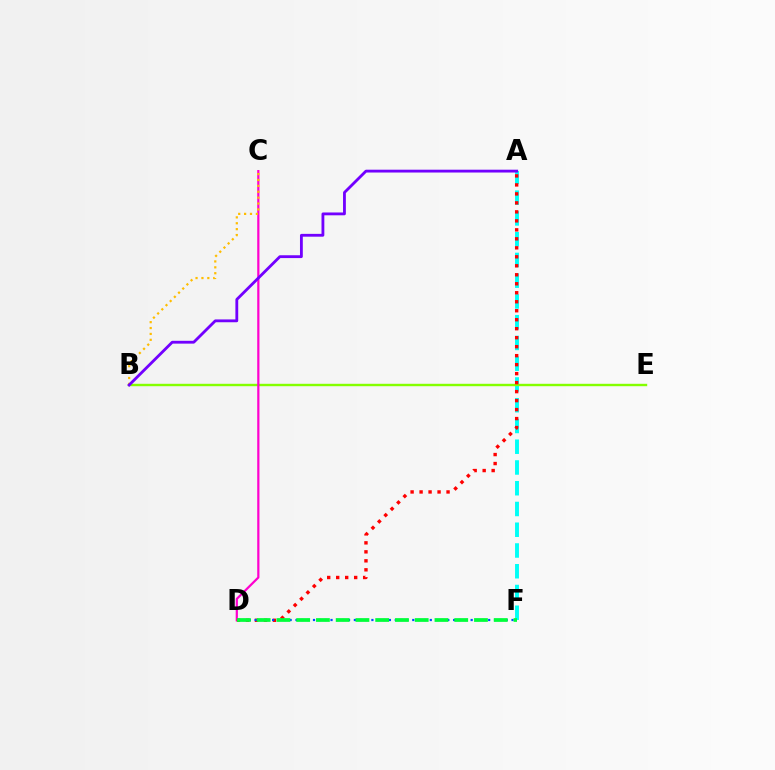{('A', 'F'): [{'color': '#00fff6', 'line_style': 'dashed', 'thickness': 2.82}], ('B', 'E'): [{'color': '#84ff00', 'line_style': 'solid', 'thickness': 1.73}], ('C', 'D'): [{'color': '#ff00cf', 'line_style': 'solid', 'thickness': 1.6}], ('A', 'D'): [{'color': '#ff0000', 'line_style': 'dotted', 'thickness': 2.44}], ('D', 'F'): [{'color': '#004bff', 'line_style': 'dotted', 'thickness': 1.59}, {'color': '#00ff39', 'line_style': 'dashed', 'thickness': 2.68}], ('B', 'C'): [{'color': '#ffbd00', 'line_style': 'dotted', 'thickness': 1.6}], ('A', 'B'): [{'color': '#7200ff', 'line_style': 'solid', 'thickness': 2.03}]}